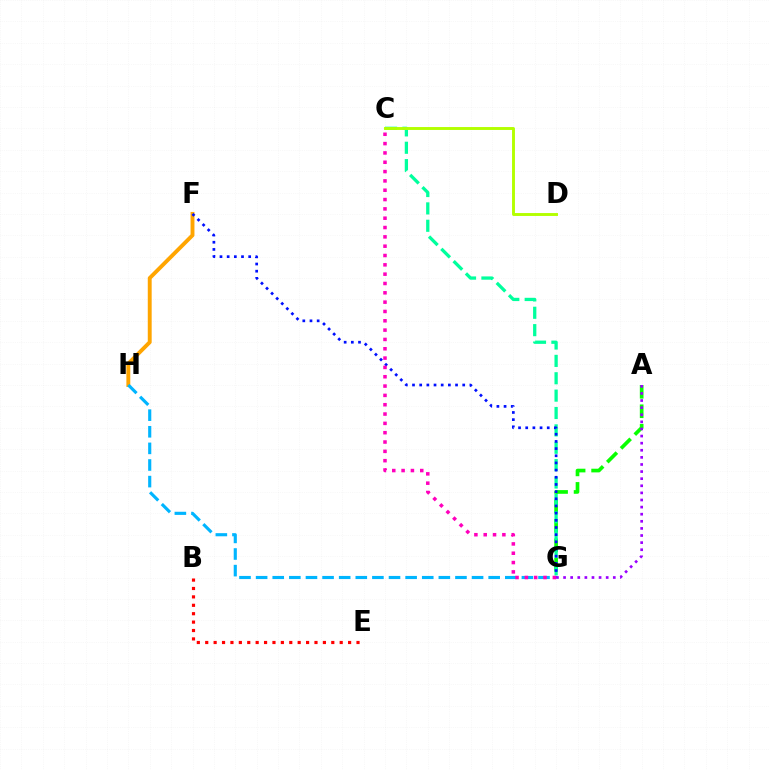{('A', 'G'): [{'color': '#08ff00', 'line_style': 'dashed', 'thickness': 2.64}, {'color': '#9b00ff', 'line_style': 'dotted', 'thickness': 1.93}], ('F', 'H'): [{'color': '#ffa500', 'line_style': 'solid', 'thickness': 2.81}], ('B', 'E'): [{'color': '#ff0000', 'line_style': 'dotted', 'thickness': 2.28}], ('C', 'G'): [{'color': '#00ff9d', 'line_style': 'dashed', 'thickness': 2.36}, {'color': '#ff00bd', 'line_style': 'dotted', 'thickness': 2.53}], ('G', 'H'): [{'color': '#00b5ff', 'line_style': 'dashed', 'thickness': 2.26}], ('F', 'G'): [{'color': '#0010ff', 'line_style': 'dotted', 'thickness': 1.95}], ('C', 'D'): [{'color': '#b3ff00', 'line_style': 'solid', 'thickness': 2.1}]}